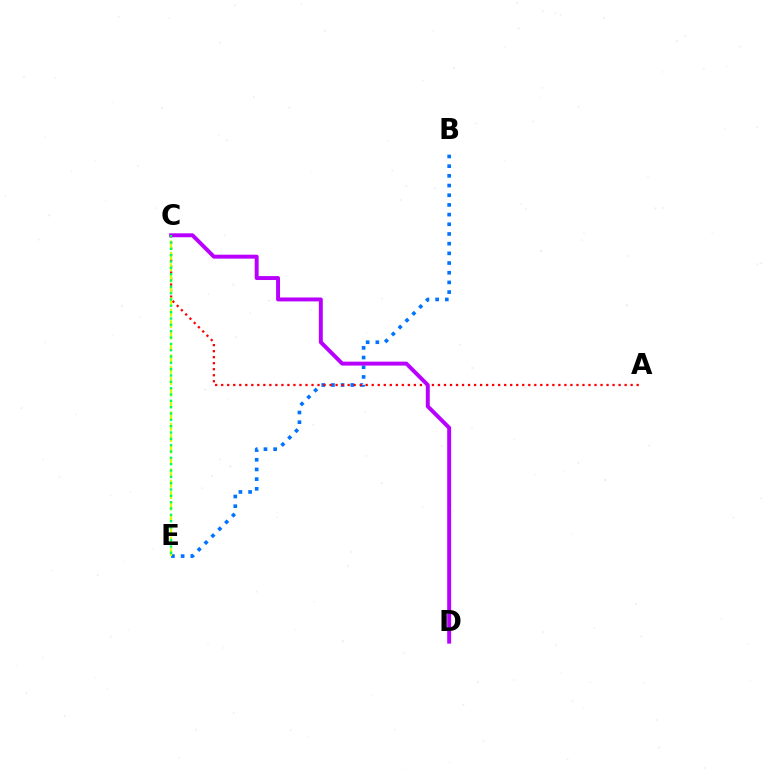{('B', 'E'): [{'color': '#0074ff', 'line_style': 'dotted', 'thickness': 2.63}], ('A', 'C'): [{'color': '#ff0000', 'line_style': 'dotted', 'thickness': 1.64}], ('C', 'E'): [{'color': '#d1ff00', 'line_style': 'dashed', 'thickness': 1.55}, {'color': '#00ff5c', 'line_style': 'dotted', 'thickness': 1.72}], ('C', 'D'): [{'color': '#b900ff', 'line_style': 'solid', 'thickness': 2.83}]}